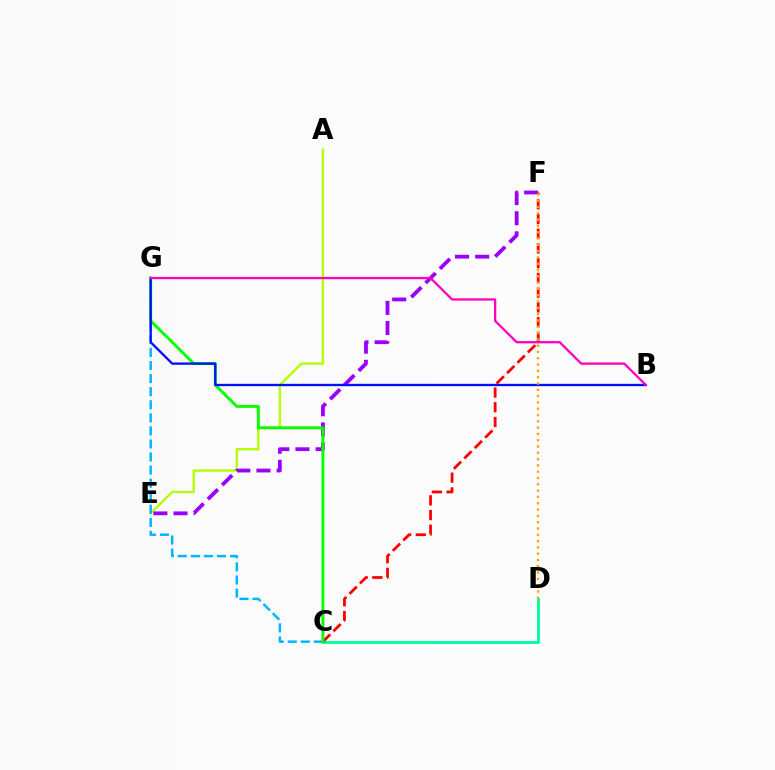{('A', 'E'): [{'color': '#b3ff00', 'line_style': 'solid', 'thickness': 1.69}], ('C', 'D'): [{'color': '#00ff9d', 'line_style': 'solid', 'thickness': 2.07}], ('E', 'F'): [{'color': '#9b00ff', 'line_style': 'dashed', 'thickness': 2.73}], ('C', 'F'): [{'color': '#ff0000', 'line_style': 'dashed', 'thickness': 2.0}], ('C', 'G'): [{'color': '#00b5ff', 'line_style': 'dashed', 'thickness': 1.78}, {'color': '#08ff00', 'line_style': 'solid', 'thickness': 2.11}], ('B', 'G'): [{'color': '#0010ff', 'line_style': 'solid', 'thickness': 1.67}, {'color': '#ff00bd', 'line_style': 'solid', 'thickness': 1.65}], ('D', 'F'): [{'color': '#ffa500', 'line_style': 'dotted', 'thickness': 1.71}]}